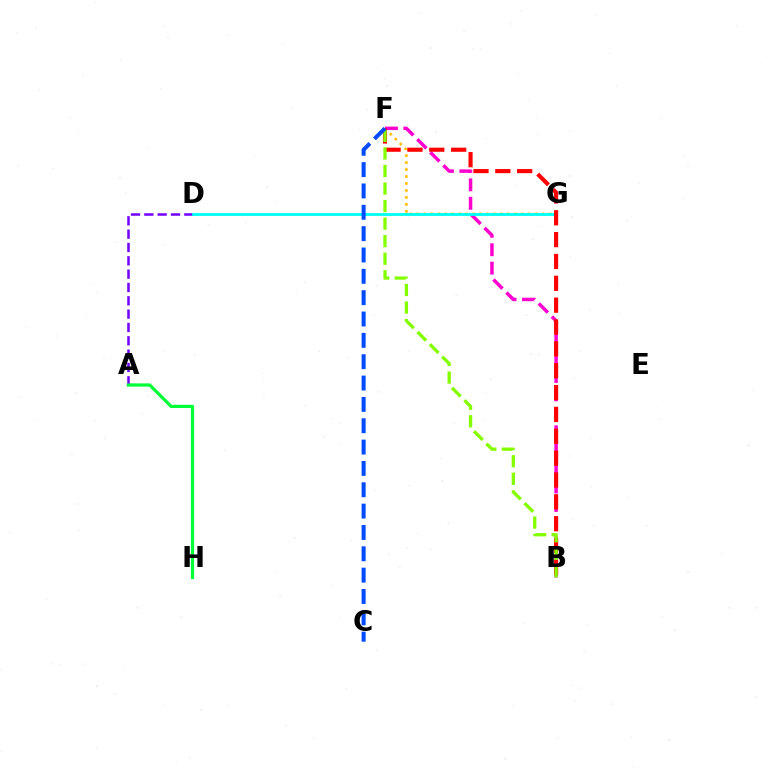{('A', 'D'): [{'color': '#7200ff', 'line_style': 'dashed', 'thickness': 1.81}], ('A', 'H'): [{'color': '#00ff39', 'line_style': 'solid', 'thickness': 2.32}], ('F', 'G'): [{'color': '#ffbd00', 'line_style': 'dotted', 'thickness': 1.89}], ('B', 'F'): [{'color': '#ff00cf', 'line_style': 'dashed', 'thickness': 2.5}, {'color': '#ff0000', 'line_style': 'dashed', 'thickness': 2.97}, {'color': '#84ff00', 'line_style': 'dashed', 'thickness': 2.38}], ('D', 'G'): [{'color': '#00fff6', 'line_style': 'solid', 'thickness': 2.04}], ('C', 'F'): [{'color': '#004bff', 'line_style': 'dashed', 'thickness': 2.9}]}